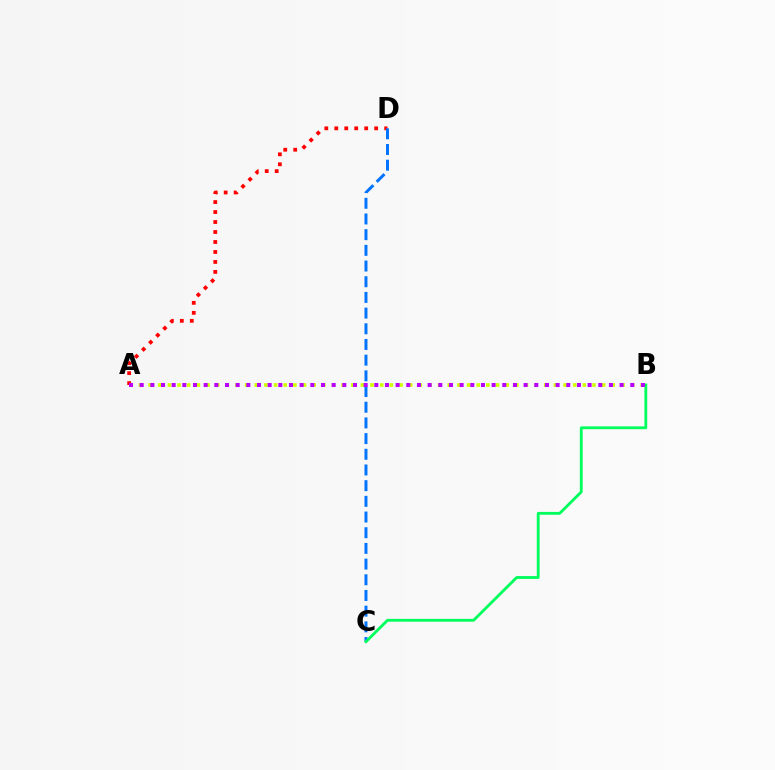{('A', 'D'): [{'color': '#ff0000', 'line_style': 'dotted', 'thickness': 2.71}], ('C', 'D'): [{'color': '#0074ff', 'line_style': 'dashed', 'thickness': 2.13}], ('A', 'B'): [{'color': '#d1ff00', 'line_style': 'dotted', 'thickness': 2.62}, {'color': '#b900ff', 'line_style': 'dotted', 'thickness': 2.9}], ('B', 'C'): [{'color': '#00ff5c', 'line_style': 'solid', 'thickness': 2.04}]}